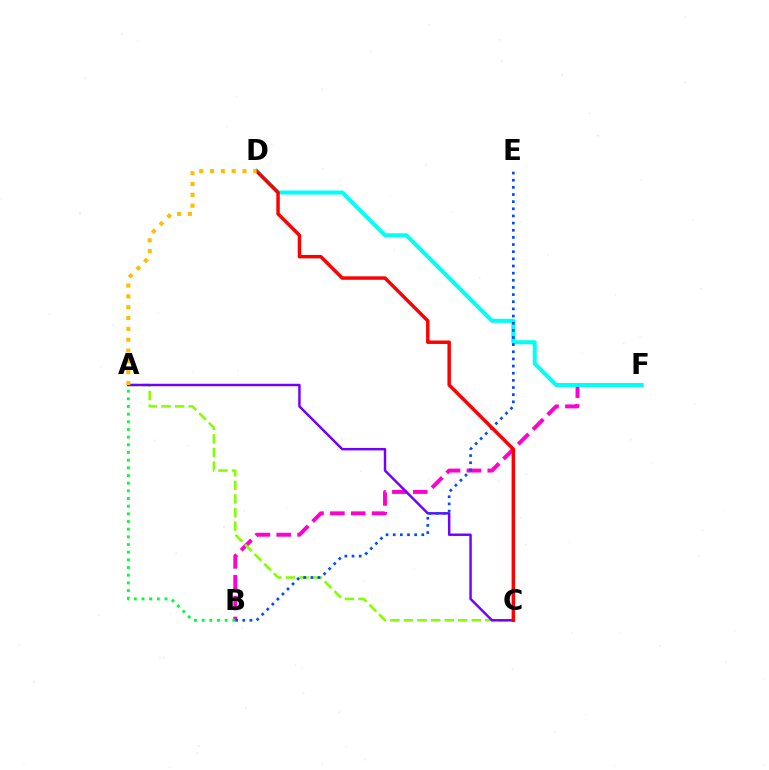{('B', 'F'): [{'color': '#ff00cf', 'line_style': 'dashed', 'thickness': 2.83}], ('A', 'C'): [{'color': '#84ff00', 'line_style': 'dashed', 'thickness': 1.84}, {'color': '#7200ff', 'line_style': 'solid', 'thickness': 1.77}], ('A', 'B'): [{'color': '#00ff39', 'line_style': 'dotted', 'thickness': 2.08}], ('D', 'F'): [{'color': '#00fff6', 'line_style': 'solid', 'thickness': 2.9}], ('B', 'E'): [{'color': '#004bff', 'line_style': 'dotted', 'thickness': 1.94}], ('C', 'D'): [{'color': '#ff0000', 'line_style': 'solid', 'thickness': 2.49}], ('A', 'D'): [{'color': '#ffbd00', 'line_style': 'dotted', 'thickness': 2.94}]}